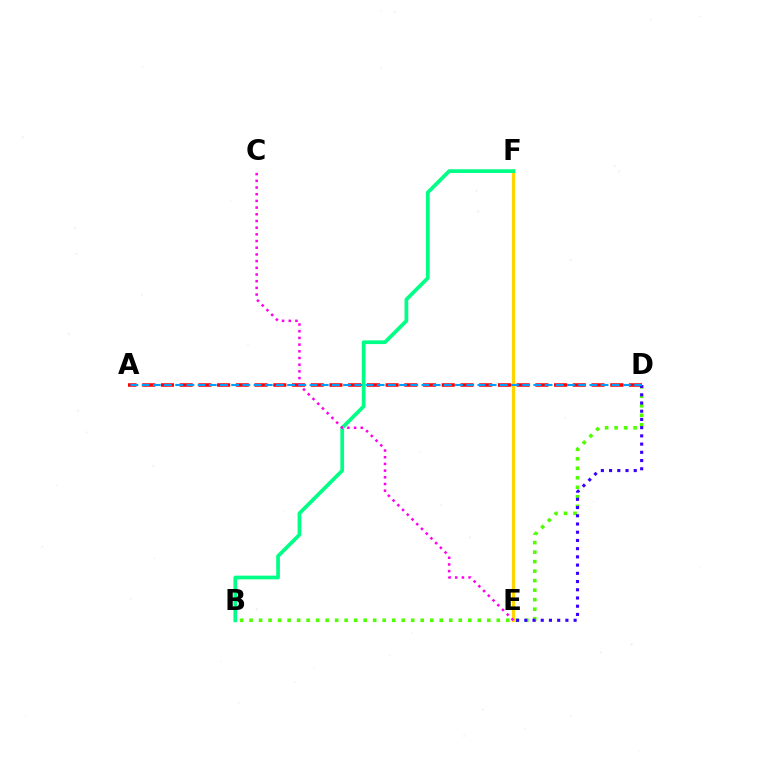{('E', 'F'): [{'color': '#ffd500', 'line_style': 'solid', 'thickness': 2.34}], ('B', 'F'): [{'color': '#00ff86', 'line_style': 'solid', 'thickness': 2.68}], ('B', 'D'): [{'color': '#4fff00', 'line_style': 'dotted', 'thickness': 2.58}], ('A', 'D'): [{'color': '#ff0000', 'line_style': 'dashed', 'thickness': 2.54}, {'color': '#009eff', 'line_style': 'dashed', 'thickness': 1.52}], ('C', 'E'): [{'color': '#ff00ed', 'line_style': 'dotted', 'thickness': 1.82}], ('D', 'E'): [{'color': '#3700ff', 'line_style': 'dotted', 'thickness': 2.23}]}